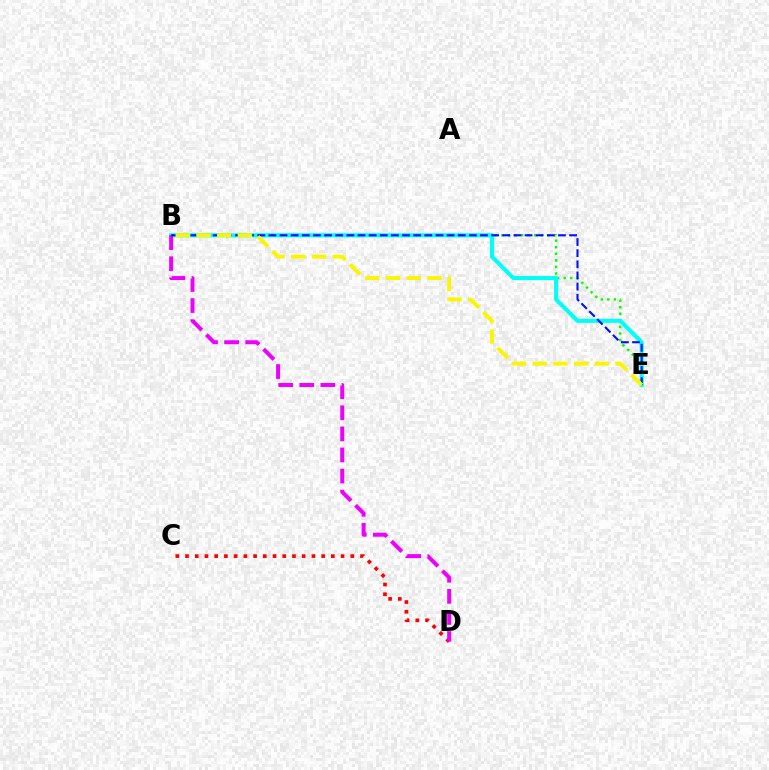{('C', 'D'): [{'color': '#ff0000', 'line_style': 'dotted', 'thickness': 2.64}], ('B', 'E'): [{'color': '#08ff00', 'line_style': 'dotted', 'thickness': 1.78}, {'color': '#00fff6', 'line_style': 'solid', 'thickness': 2.96}, {'color': '#0010ff', 'line_style': 'dashed', 'thickness': 1.51}, {'color': '#fcf500', 'line_style': 'dashed', 'thickness': 2.81}], ('B', 'D'): [{'color': '#ee00ff', 'line_style': 'dashed', 'thickness': 2.86}]}